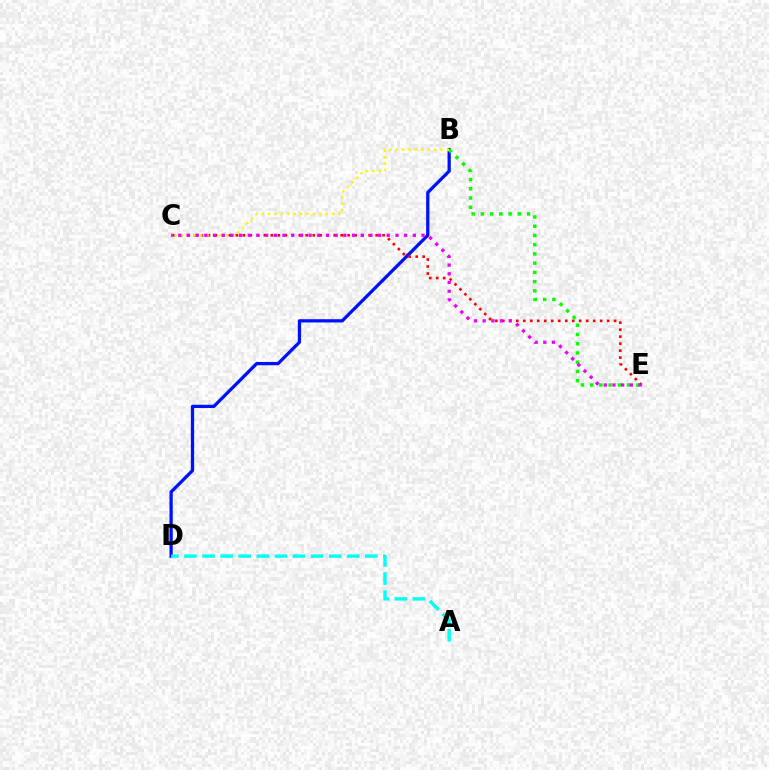{('B', 'D'): [{'color': '#0010ff', 'line_style': 'solid', 'thickness': 2.35}], ('C', 'E'): [{'color': '#ff0000', 'line_style': 'dotted', 'thickness': 1.9}, {'color': '#ee00ff', 'line_style': 'dotted', 'thickness': 2.36}], ('B', 'E'): [{'color': '#08ff00', 'line_style': 'dotted', 'thickness': 2.51}], ('B', 'C'): [{'color': '#fcf500', 'line_style': 'dotted', 'thickness': 1.74}], ('A', 'D'): [{'color': '#00fff6', 'line_style': 'dashed', 'thickness': 2.46}]}